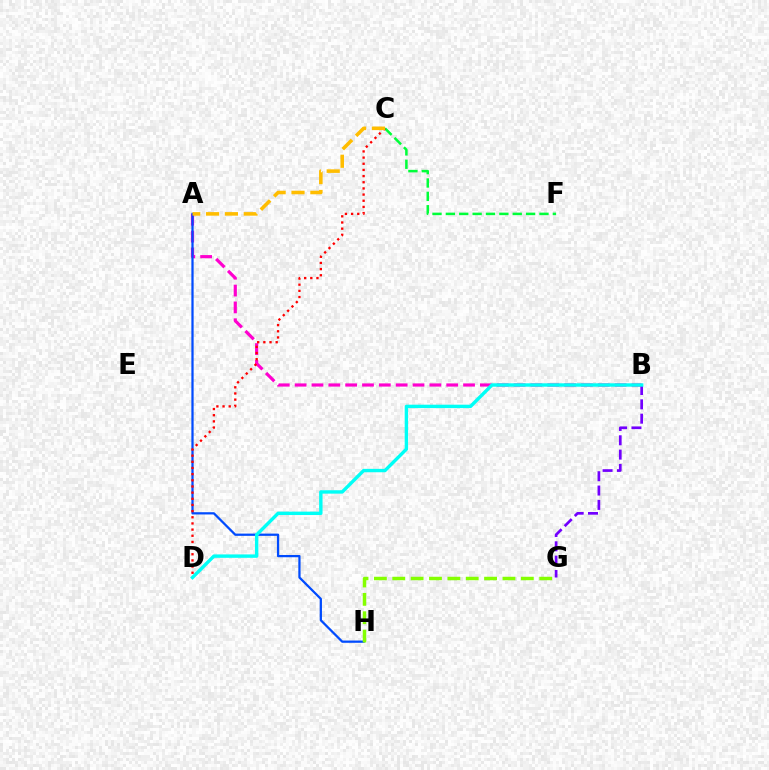{('A', 'B'): [{'color': '#ff00cf', 'line_style': 'dashed', 'thickness': 2.29}], ('B', 'G'): [{'color': '#7200ff', 'line_style': 'dashed', 'thickness': 1.95}], ('A', 'H'): [{'color': '#004bff', 'line_style': 'solid', 'thickness': 1.62}], ('C', 'F'): [{'color': '#00ff39', 'line_style': 'dashed', 'thickness': 1.82}], ('B', 'D'): [{'color': '#00fff6', 'line_style': 'solid', 'thickness': 2.45}], ('C', 'D'): [{'color': '#ff0000', 'line_style': 'dotted', 'thickness': 1.67}], ('G', 'H'): [{'color': '#84ff00', 'line_style': 'dashed', 'thickness': 2.5}], ('A', 'C'): [{'color': '#ffbd00', 'line_style': 'dashed', 'thickness': 2.56}]}